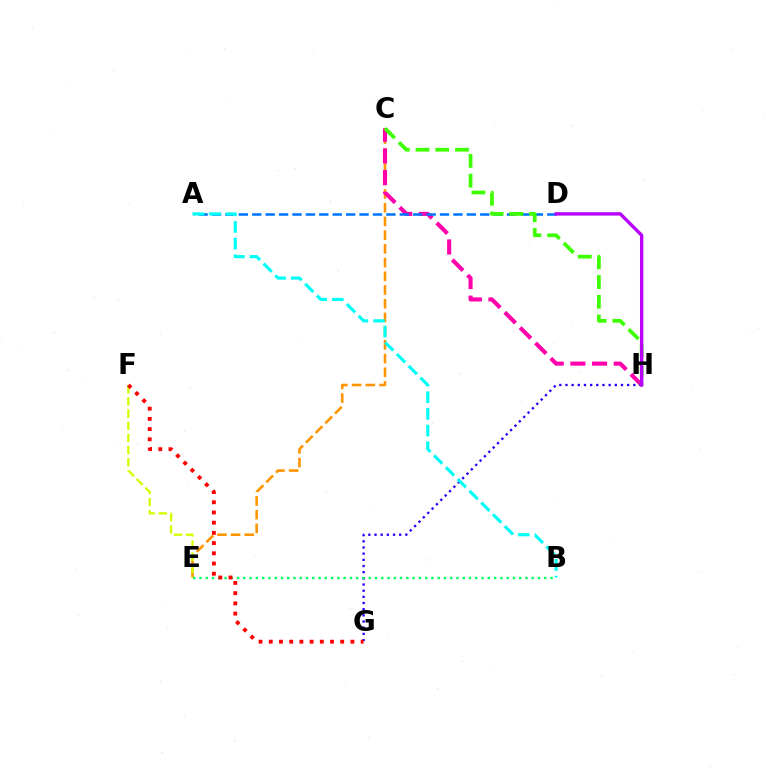{('C', 'E'): [{'color': '#ff9400', 'line_style': 'dashed', 'thickness': 1.86}], ('C', 'H'): [{'color': '#ff00ac', 'line_style': 'dashed', 'thickness': 2.95}, {'color': '#3dff00', 'line_style': 'dashed', 'thickness': 2.68}], ('E', 'F'): [{'color': '#d1ff00', 'line_style': 'dashed', 'thickness': 1.65}], ('A', 'D'): [{'color': '#0074ff', 'line_style': 'dashed', 'thickness': 1.82}], ('G', 'H'): [{'color': '#2500ff', 'line_style': 'dotted', 'thickness': 1.68}], ('B', 'E'): [{'color': '#00ff5c', 'line_style': 'dotted', 'thickness': 1.7}], ('D', 'H'): [{'color': '#b900ff', 'line_style': 'solid', 'thickness': 2.42}], ('F', 'G'): [{'color': '#ff0000', 'line_style': 'dotted', 'thickness': 2.77}], ('A', 'B'): [{'color': '#00fff6', 'line_style': 'dashed', 'thickness': 2.26}]}